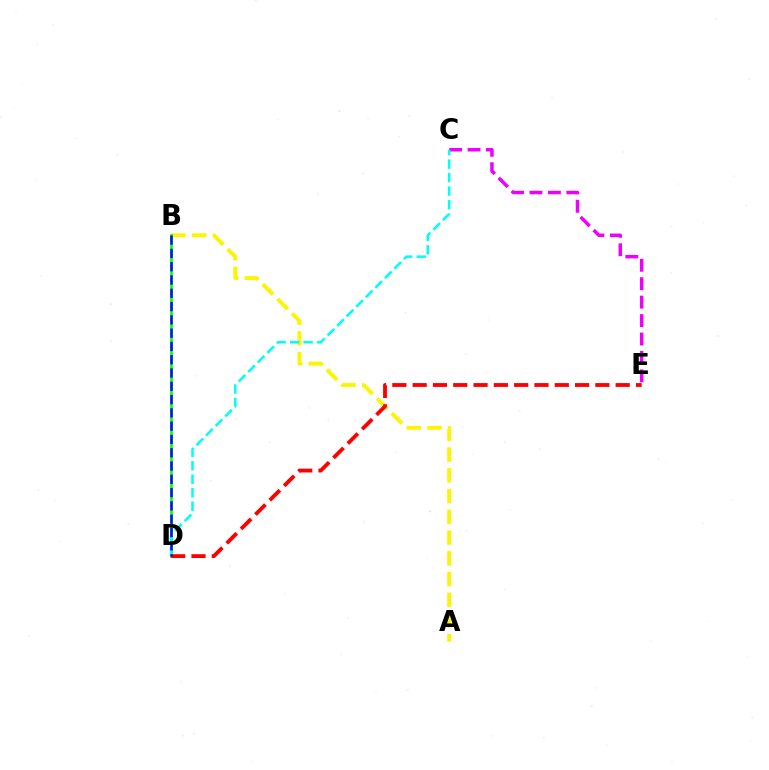{('A', 'B'): [{'color': '#fcf500', 'line_style': 'dashed', 'thickness': 2.82}], ('C', 'E'): [{'color': '#ee00ff', 'line_style': 'dashed', 'thickness': 2.5}], ('B', 'D'): [{'color': '#08ff00', 'line_style': 'solid', 'thickness': 1.93}, {'color': '#0010ff', 'line_style': 'dashed', 'thickness': 1.81}], ('C', 'D'): [{'color': '#00fff6', 'line_style': 'dashed', 'thickness': 1.83}], ('D', 'E'): [{'color': '#ff0000', 'line_style': 'dashed', 'thickness': 2.76}]}